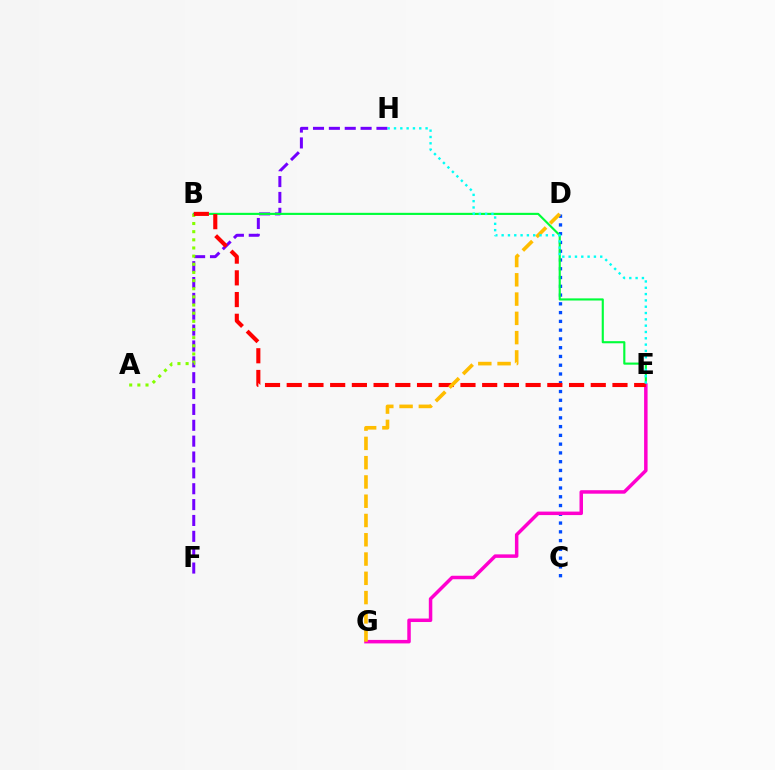{('F', 'H'): [{'color': '#7200ff', 'line_style': 'dashed', 'thickness': 2.15}], ('C', 'D'): [{'color': '#004bff', 'line_style': 'dotted', 'thickness': 2.38}], ('B', 'E'): [{'color': '#00ff39', 'line_style': 'solid', 'thickness': 1.54}, {'color': '#ff0000', 'line_style': 'dashed', 'thickness': 2.95}], ('A', 'B'): [{'color': '#84ff00', 'line_style': 'dotted', 'thickness': 2.21}], ('E', 'G'): [{'color': '#ff00cf', 'line_style': 'solid', 'thickness': 2.51}], ('D', 'G'): [{'color': '#ffbd00', 'line_style': 'dashed', 'thickness': 2.62}], ('E', 'H'): [{'color': '#00fff6', 'line_style': 'dotted', 'thickness': 1.72}]}